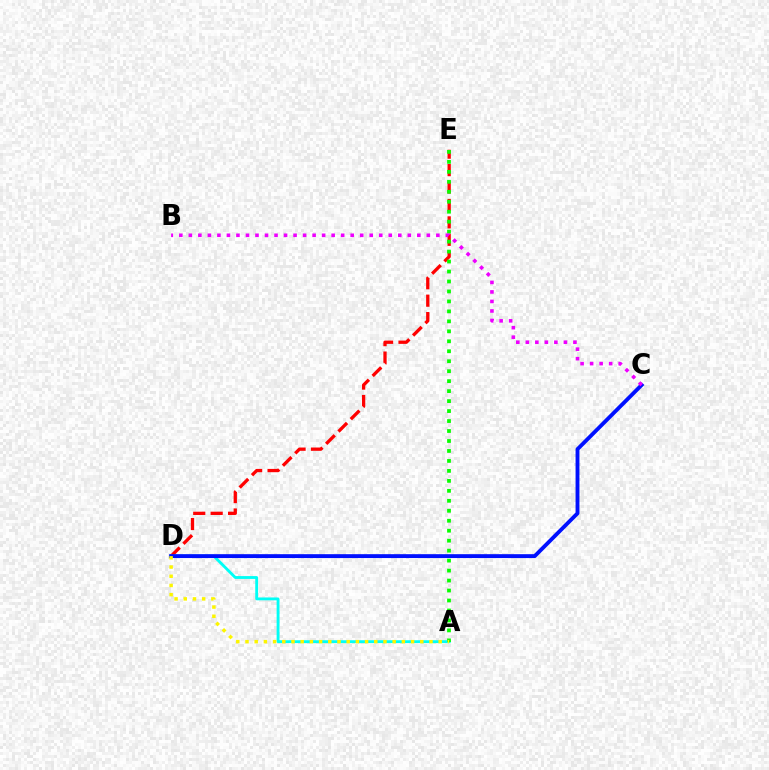{('D', 'E'): [{'color': '#ff0000', 'line_style': 'dashed', 'thickness': 2.37}], ('A', 'D'): [{'color': '#00fff6', 'line_style': 'solid', 'thickness': 2.05}, {'color': '#fcf500', 'line_style': 'dotted', 'thickness': 2.5}], ('C', 'D'): [{'color': '#0010ff', 'line_style': 'solid', 'thickness': 2.79}], ('A', 'E'): [{'color': '#08ff00', 'line_style': 'dotted', 'thickness': 2.71}], ('B', 'C'): [{'color': '#ee00ff', 'line_style': 'dotted', 'thickness': 2.59}]}